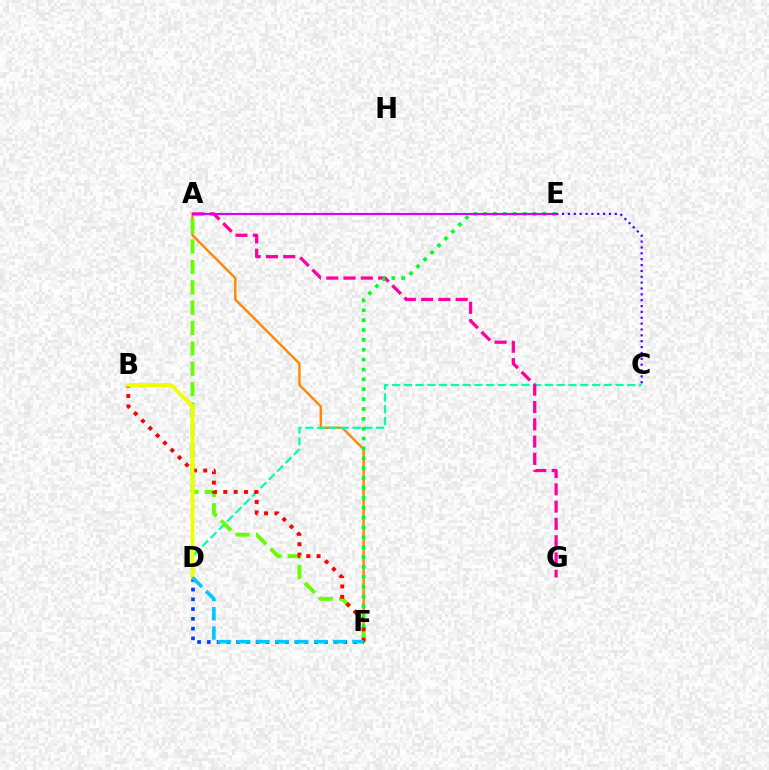{('A', 'F'): [{'color': '#ff8800', 'line_style': 'solid', 'thickness': 1.73}, {'color': '#66ff00', 'line_style': 'dashed', 'thickness': 2.77}], ('C', 'D'): [{'color': '#00ffaf', 'line_style': 'dashed', 'thickness': 1.6}], ('A', 'G'): [{'color': '#ff00a0', 'line_style': 'dashed', 'thickness': 2.35}], ('C', 'E'): [{'color': '#4f00ff', 'line_style': 'dotted', 'thickness': 1.59}], ('E', 'F'): [{'color': '#00ff27', 'line_style': 'dotted', 'thickness': 2.68}], ('D', 'F'): [{'color': '#003fff', 'line_style': 'dotted', 'thickness': 2.65}, {'color': '#00c7ff', 'line_style': 'dashed', 'thickness': 2.61}], ('B', 'F'): [{'color': '#ff0000', 'line_style': 'dotted', 'thickness': 2.81}], ('B', 'D'): [{'color': '#eeff00', 'line_style': 'solid', 'thickness': 2.76}], ('A', 'E'): [{'color': '#d600ff', 'line_style': 'solid', 'thickness': 1.55}]}